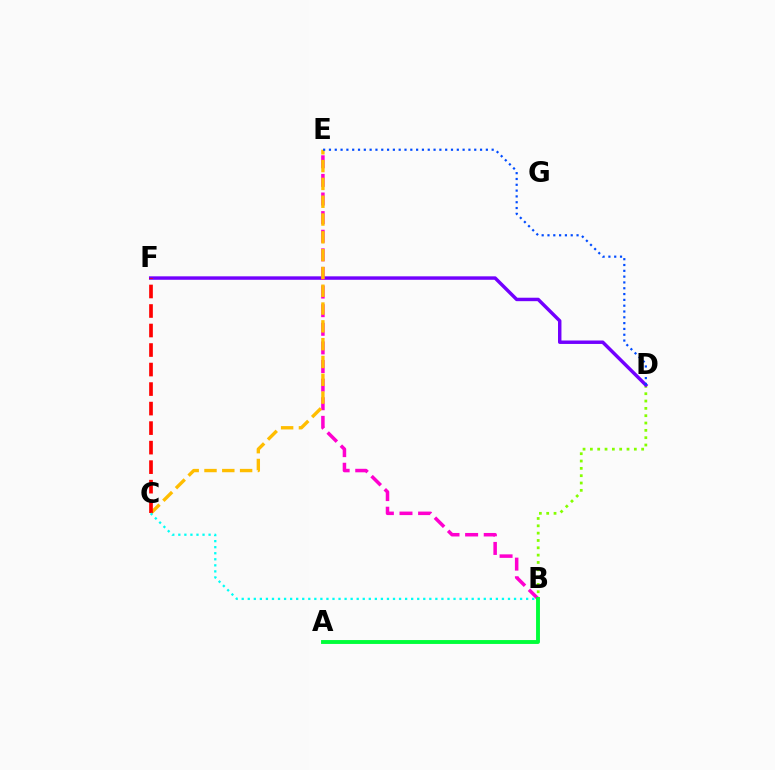{('B', 'D'): [{'color': '#84ff00', 'line_style': 'dotted', 'thickness': 1.99}], ('D', 'F'): [{'color': '#7200ff', 'line_style': 'solid', 'thickness': 2.48}], ('B', 'E'): [{'color': '#ff00cf', 'line_style': 'dashed', 'thickness': 2.53}], ('C', 'E'): [{'color': '#ffbd00', 'line_style': 'dashed', 'thickness': 2.42}], ('C', 'F'): [{'color': '#ff0000', 'line_style': 'dashed', 'thickness': 2.65}], ('D', 'E'): [{'color': '#004bff', 'line_style': 'dotted', 'thickness': 1.58}], ('A', 'B'): [{'color': '#00ff39', 'line_style': 'solid', 'thickness': 2.8}], ('B', 'C'): [{'color': '#00fff6', 'line_style': 'dotted', 'thickness': 1.64}]}